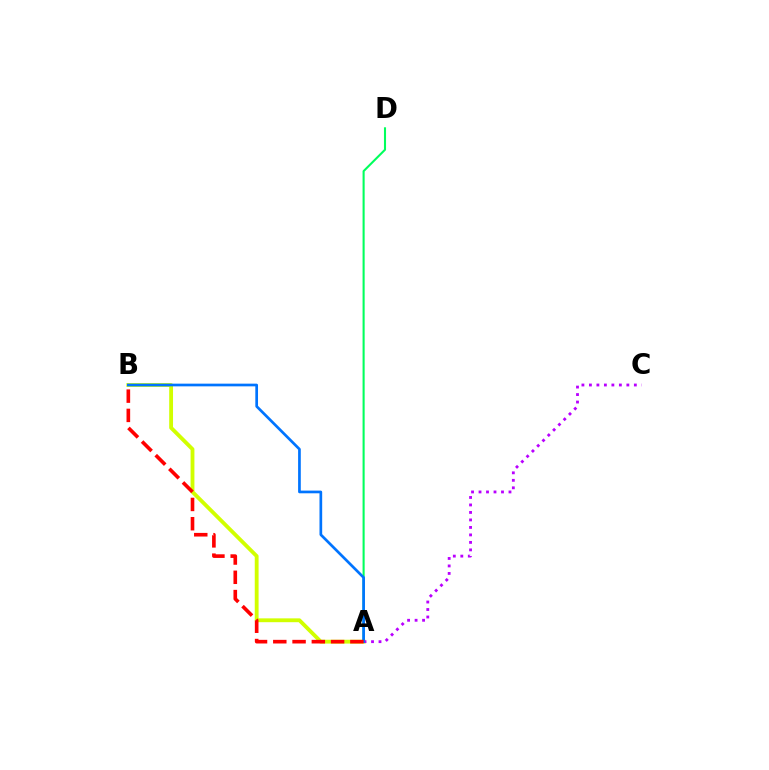{('A', 'B'): [{'color': '#d1ff00', 'line_style': 'solid', 'thickness': 2.76}, {'color': '#0074ff', 'line_style': 'solid', 'thickness': 1.94}, {'color': '#ff0000', 'line_style': 'dashed', 'thickness': 2.62}], ('A', 'C'): [{'color': '#b900ff', 'line_style': 'dotted', 'thickness': 2.03}], ('A', 'D'): [{'color': '#00ff5c', 'line_style': 'solid', 'thickness': 1.5}]}